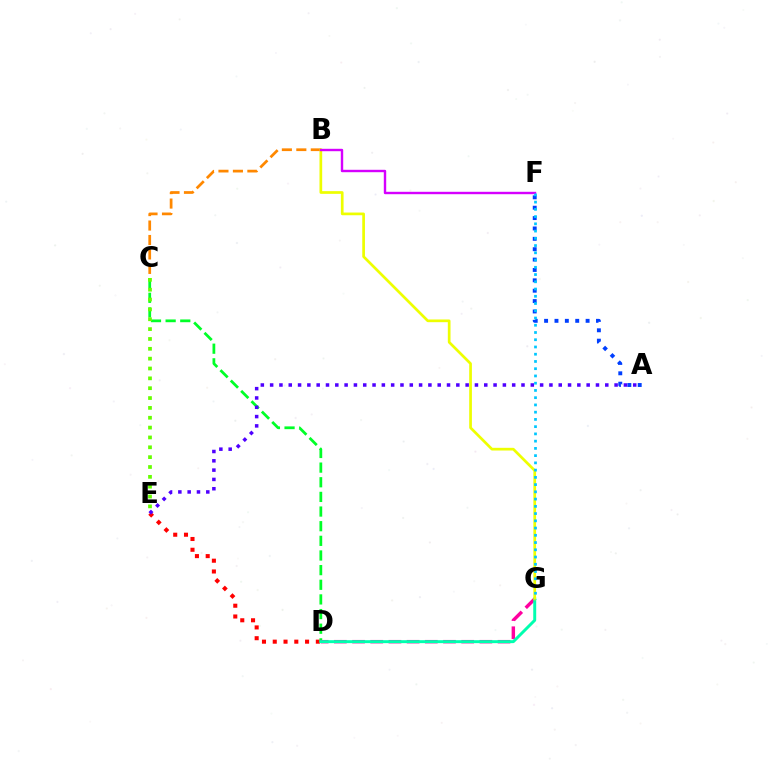{('D', 'E'): [{'color': '#ff0000', 'line_style': 'dotted', 'thickness': 2.93}], ('C', 'D'): [{'color': '#00ff27', 'line_style': 'dashed', 'thickness': 1.99}], ('D', 'G'): [{'color': '#ff00a0', 'line_style': 'dashed', 'thickness': 2.47}, {'color': '#00ffaf', 'line_style': 'solid', 'thickness': 2.13}], ('C', 'E'): [{'color': '#66ff00', 'line_style': 'dotted', 'thickness': 2.68}], ('A', 'F'): [{'color': '#003fff', 'line_style': 'dotted', 'thickness': 2.82}], ('A', 'E'): [{'color': '#4f00ff', 'line_style': 'dotted', 'thickness': 2.53}], ('B', 'C'): [{'color': '#ff8800', 'line_style': 'dashed', 'thickness': 1.96}], ('B', 'G'): [{'color': '#eeff00', 'line_style': 'solid', 'thickness': 1.95}], ('B', 'F'): [{'color': '#d600ff', 'line_style': 'solid', 'thickness': 1.73}], ('F', 'G'): [{'color': '#00c7ff', 'line_style': 'dotted', 'thickness': 1.97}]}